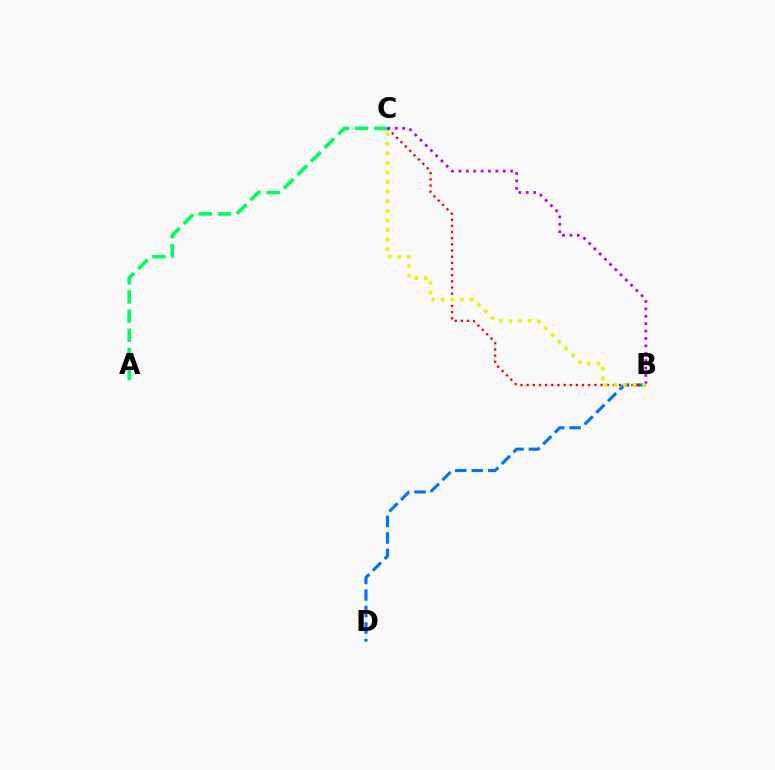{('A', 'C'): [{'color': '#00ff5c', 'line_style': 'dashed', 'thickness': 2.6}], ('B', 'D'): [{'color': '#0074ff', 'line_style': 'dashed', 'thickness': 2.24}], ('B', 'C'): [{'color': '#ff0000', 'line_style': 'dotted', 'thickness': 1.67}, {'color': '#b900ff', 'line_style': 'dotted', 'thickness': 2.01}, {'color': '#d1ff00', 'line_style': 'dotted', 'thickness': 2.6}]}